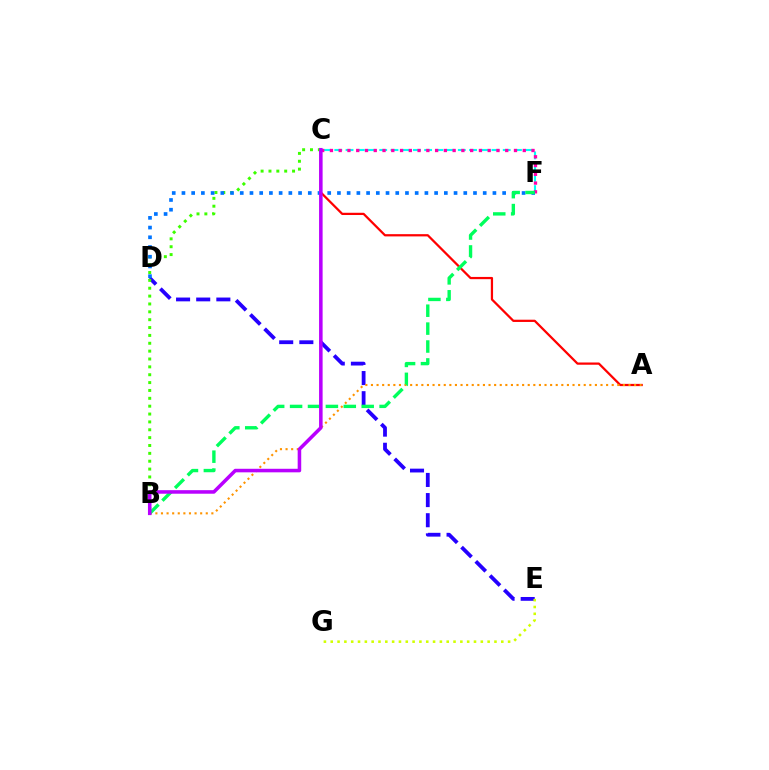{('D', 'E'): [{'color': '#2500ff', 'line_style': 'dashed', 'thickness': 2.74}], ('C', 'F'): [{'color': '#00fff6', 'line_style': 'dashed', 'thickness': 1.53}, {'color': '#ff00ac', 'line_style': 'dotted', 'thickness': 2.38}], ('B', 'C'): [{'color': '#3dff00', 'line_style': 'dotted', 'thickness': 2.14}, {'color': '#b900ff', 'line_style': 'solid', 'thickness': 2.55}], ('A', 'C'): [{'color': '#ff0000', 'line_style': 'solid', 'thickness': 1.61}], ('A', 'B'): [{'color': '#ff9400', 'line_style': 'dotted', 'thickness': 1.52}], ('E', 'G'): [{'color': '#d1ff00', 'line_style': 'dotted', 'thickness': 1.85}], ('D', 'F'): [{'color': '#0074ff', 'line_style': 'dotted', 'thickness': 2.64}], ('B', 'F'): [{'color': '#00ff5c', 'line_style': 'dashed', 'thickness': 2.43}]}